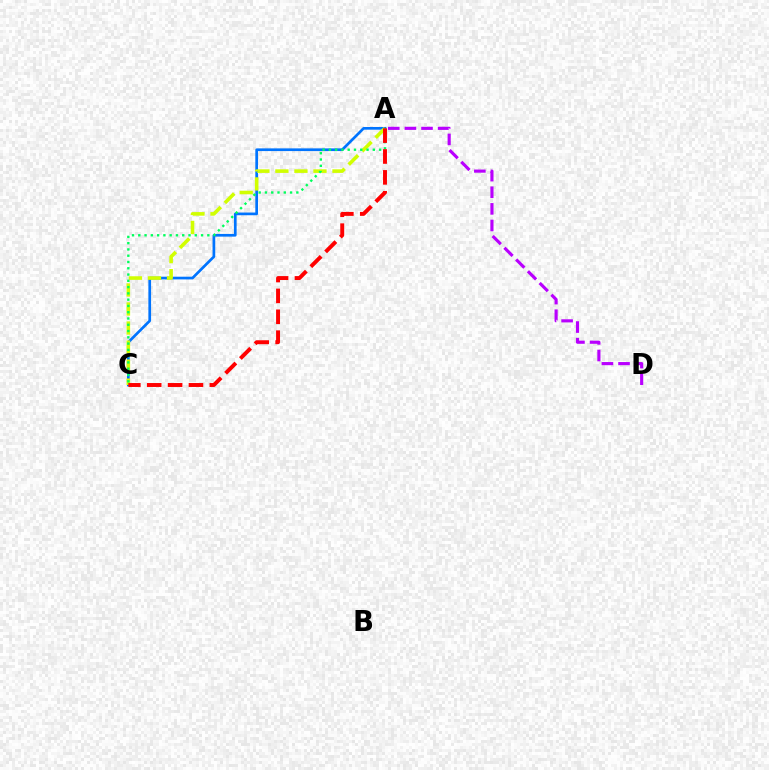{('A', 'C'): [{'color': '#0074ff', 'line_style': 'solid', 'thickness': 1.94}, {'color': '#d1ff00', 'line_style': 'dashed', 'thickness': 2.59}, {'color': '#00ff5c', 'line_style': 'dotted', 'thickness': 1.71}, {'color': '#ff0000', 'line_style': 'dashed', 'thickness': 2.84}], ('A', 'D'): [{'color': '#b900ff', 'line_style': 'dashed', 'thickness': 2.26}]}